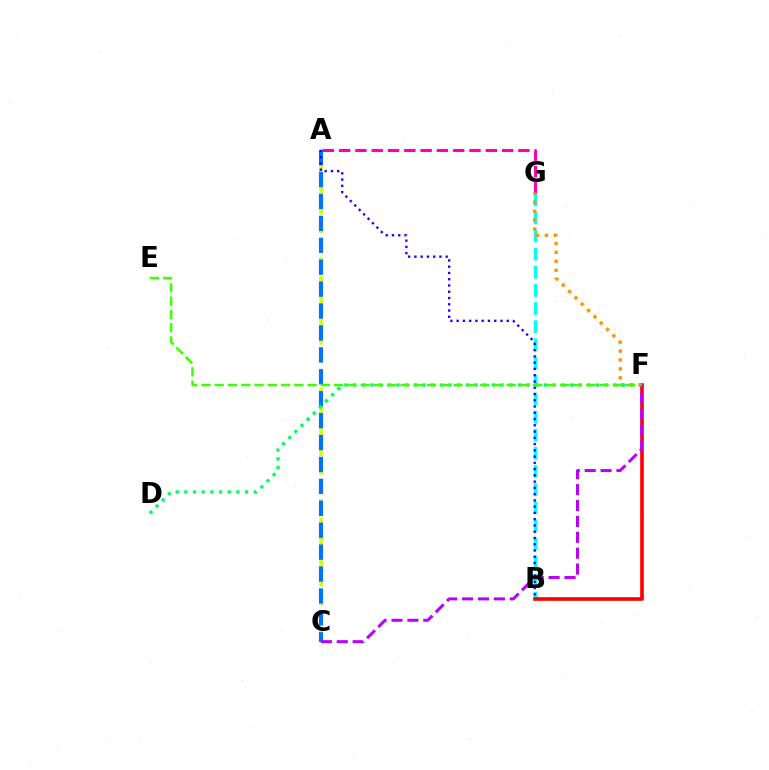{('B', 'G'): [{'color': '#00fff6', 'line_style': 'dashed', 'thickness': 2.46}], ('A', 'G'): [{'color': '#ff00ac', 'line_style': 'dashed', 'thickness': 2.21}], ('A', 'C'): [{'color': '#d1ff00', 'line_style': 'dashed', 'thickness': 2.52}, {'color': '#0074ff', 'line_style': 'dashed', 'thickness': 2.98}], ('F', 'G'): [{'color': '#ff9400', 'line_style': 'dotted', 'thickness': 2.43}], ('A', 'B'): [{'color': '#2500ff', 'line_style': 'dotted', 'thickness': 1.7}], ('B', 'F'): [{'color': '#ff0000', 'line_style': 'solid', 'thickness': 2.62}], ('D', 'F'): [{'color': '#00ff5c', 'line_style': 'dotted', 'thickness': 2.36}], ('C', 'F'): [{'color': '#b900ff', 'line_style': 'dashed', 'thickness': 2.16}], ('E', 'F'): [{'color': '#3dff00', 'line_style': 'dashed', 'thickness': 1.8}]}